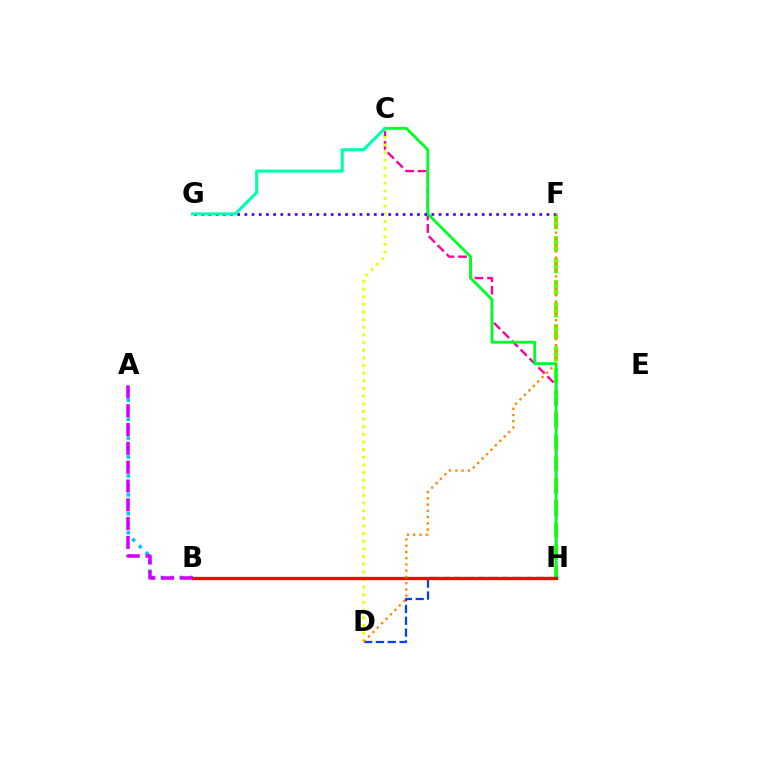{('F', 'H'): [{'color': '#66ff00', 'line_style': 'dashed', 'thickness': 2.99}], ('D', 'H'): [{'color': '#003fff', 'line_style': 'dashed', 'thickness': 1.61}], ('C', 'H'): [{'color': '#ff00a0', 'line_style': 'dashed', 'thickness': 1.71}, {'color': '#00ff27', 'line_style': 'solid', 'thickness': 2.05}], ('C', 'D'): [{'color': '#eeff00', 'line_style': 'dotted', 'thickness': 2.08}], ('A', 'B'): [{'color': '#00c7ff', 'line_style': 'dotted', 'thickness': 2.57}, {'color': '#d600ff', 'line_style': 'dashed', 'thickness': 2.55}], ('F', 'G'): [{'color': '#4f00ff', 'line_style': 'dotted', 'thickness': 1.95}], ('C', 'G'): [{'color': '#00ffaf', 'line_style': 'solid', 'thickness': 2.22}], ('B', 'H'): [{'color': '#ff0000', 'line_style': 'solid', 'thickness': 2.39}], ('D', 'F'): [{'color': '#ff8800', 'line_style': 'dotted', 'thickness': 1.7}]}